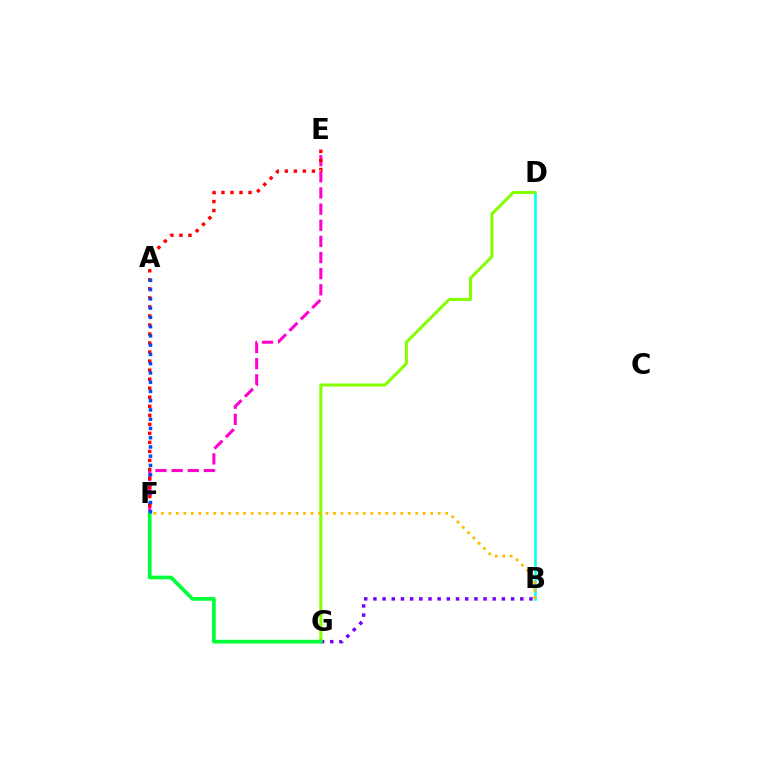{('E', 'F'): [{'color': '#ff00cf', 'line_style': 'dashed', 'thickness': 2.19}, {'color': '#ff0000', 'line_style': 'dotted', 'thickness': 2.45}], ('B', 'D'): [{'color': '#00fff6', 'line_style': 'solid', 'thickness': 1.85}], ('D', 'G'): [{'color': '#84ff00', 'line_style': 'solid', 'thickness': 2.16}], ('B', 'F'): [{'color': '#ffbd00', 'line_style': 'dotted', 'thickness': 2.03}], ('B', 'G'): [{'color': '#7200ff', 'line_style': 'dotted', 'thickness': 2.49}], ('F', 'G'): [{'color': '#00ff39', 'line_style': 'solid', 'thickness': 2.67}], ('A', 'F'): [{'color': '#004bff', 'line_style': 'dotted', 'thickness': 2.51}]}